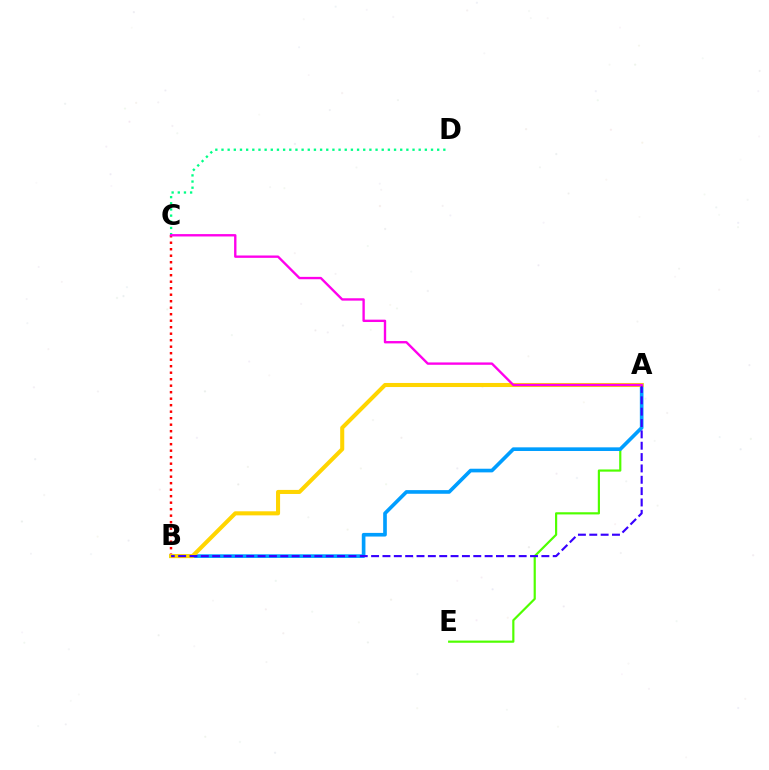{('B', 'C'): [{'color': '#ff0000', 'line_style': 'dotted', 'thickness': 1.77}], ('A', 'E'): [{'color': '#4fff00', 'line_style': 'solid', 'thickness': 1.57}], ('A', 'B'): [{'color': '#009eff', 'line_style': 'solid', 'thickness': 2.63}, {'color': '#ffd500', 'line_style': 'solid', 'thickness': 2.92}, {'color': '#3700ff', 'line_style': 'dashed', 'thickness': 1.54}], ('C', 'D'): [{'color': '#00ff86', 'line_style': 'dotted', 'thickness': 1.67}], ('A', 'C'): [{'color': '#ff00ed', 'line_style': 'solid', 'thickness': 1.7}]}